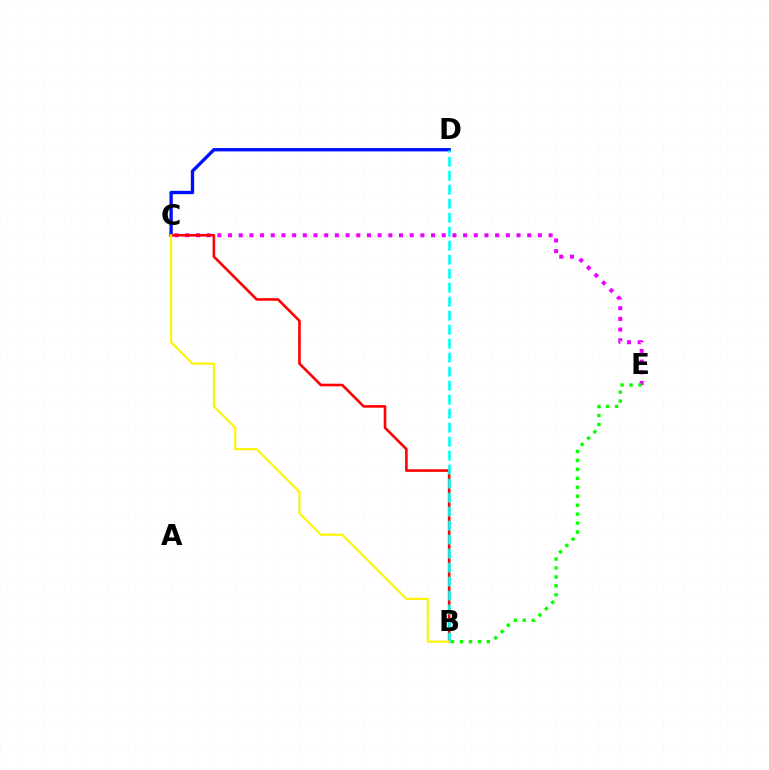{('C', 'D'): [{'color': '#0010ff', 'line_style': 'solid', 'thickness': 2.41}], ('C', 'E'): [{'color': '#ee00ff', 'line_style': 'dotted', 'thickness': 2.9}], ('B', 'E'): [{'color': '#08ff00', 'line_style': 'dotted', 'thickness': 2.43}], ('B', 'C'): [{'color': '#ff0000', 'line_style': 'solid', 'thickness': 1.88}, {'color': '#fcf500', 'line_style': 'solid', 'thickness': 1.54}], ('B', 'D'): [{'color': '#00fff6', 'line_style': 'dashed', 'thickness': 1.9}]}